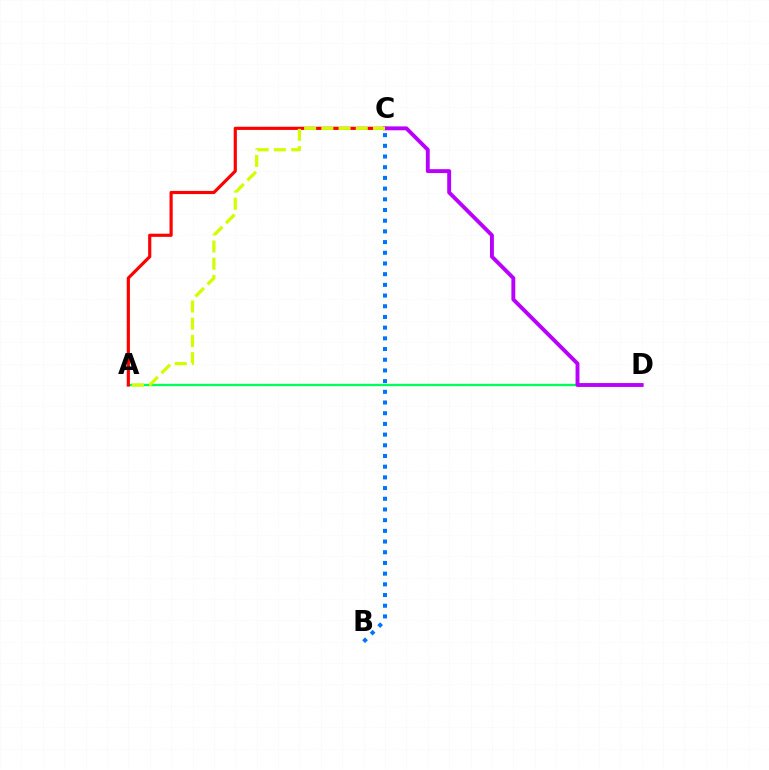{('A', 'D'): [{'color': '#00ff5c', 'line_style': 'solid', 'thickness': 1.68}], ('A', 'C'): [{'color': '#ff0000', 'line_style': 'solid', 'thickness': 2.28}, {'color': '#d1ff00', 'line_style': 'dashed', 'thickness': 2.34}], ('C', 'D'): [{'color': '#b900ff', 'line_style': 'solid', 'thickness': 2.8}], ('B', 'C'): [{'color': '#0074ff', 'line_style': 'dotted', 'thickness': 2.91}]}